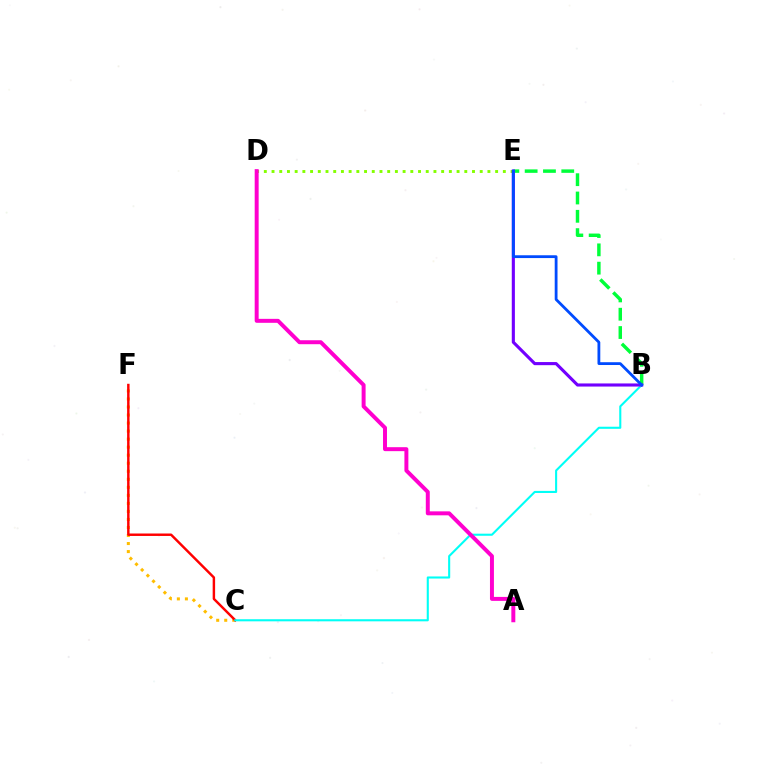{('D', 'E'): [{'color': '#84ff00', 'line_style': 'dotted', 'thickness': 2.09}], ('C', 'F'): [{'color': '#ffbd00', 'line_style': 'dotted', 'thickness': 2.18}, {'color': '#ff0000', 'line_style': 'solid', 'thickness': 1.76}], ('B', 'C'): [{'color': '#00fff6', 'line_style': 'solid', 'thickness': 1.51}], ('B', 'E'): [{'color': '#00ff39', 'line_style': 'dashed', 'thickness': 2.49}, {'color': '#7200ff', 'line_style': 'solid', 'thickness': 2.24}, {'color': '#004bff', 'line_style': 'solid', 'thickness': 2.01}], ('A', 'D'): [{'color': '#ff00cf', 'line_style': 'solid', 'thickness': 2.85}]}